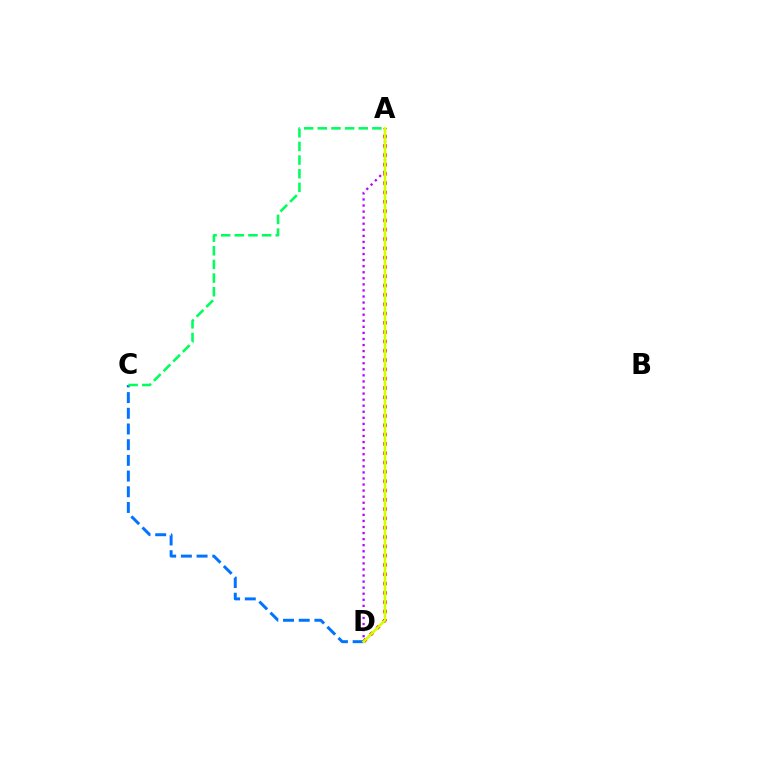{('A', 'D'): [{'color': '#ff0000', 'line_style': 'dotted', 'thickness': 2.53}, {'color': '#b900ff', 'line_style': 'dotted', 'thickness': 1.65}, {'color': '#d1ff00', 'line_style': 'solid', 'thickness': 1.86}], ('C', 'D'): [{'color': '#0074ff', 'line_style': 'dashed', 'thickness': 2.13}], ('A', 'C'): [{'color': '#00ff5c', 'line_style': 'dashed', 'thickness': 1.85}]}